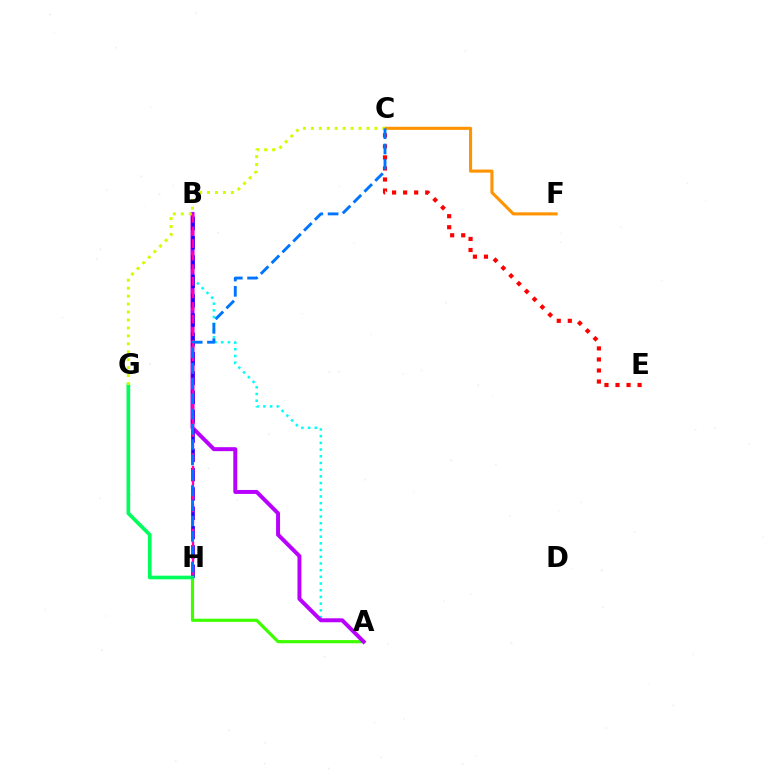{('A', 'B'): [{'color': '#00fff6', 'line_style': 'dotted', 'thickness': 1.82}, {'color': '#b900ff', 'line_style': 'solid', 'thickness': 2.85}], ('C', 'E'): [{'color': '#ff0000', 'line_style': 'dotted', 'thickness': 3.0}], ('A', 'H'): [{'color': '#3dff00', 'line_style': 'solid', 'thickness': 2.28}], ('B', 'H'): [{'color': '#2500ff', 'line_style': 'dashed', 'thickness': 2.63}, {'color': '#ff00ac', 'line_style': 'dashed', 'thickness': 1.71}], ('C', 'F'): [{'color': '#ff9400', 'line_style': 'solid', 'thickness': 2.22}], ('G', 'H'): [{'color': '#00ff5c', 'line_style': 'solid', 'thickness': 2.65}], ('C', 'G'): [{'color': '#d1ff00', 'line_style': 'dotted', 'thickness': 2.16}], ('C', 'H'): [{'color': '#0074ff', 'line_style': 'dashed', 'thickness': 2.08}]}